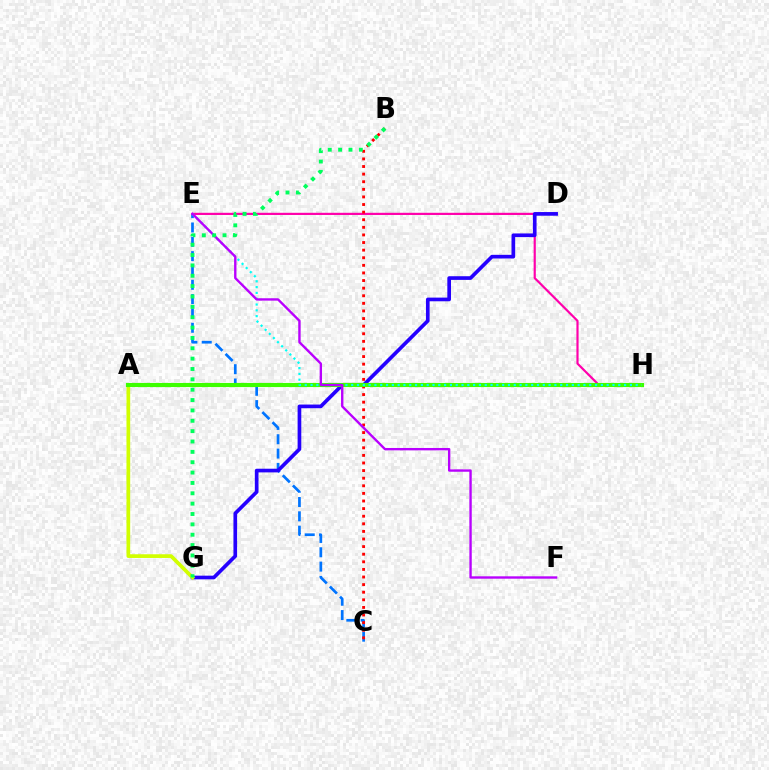{('C', 'E'): [{'color': '#0074ff', 'line_style': 'dashed', 'thickness': 1.95}], ('E', 'H'): [{'color': '#ff00ac', 'line_style': 'solid', 'thickness': 1.57}, {'color': '#00fff6', 'line_style': 'dotted', 'thickness': 1.58}], ('D', 'G'): [{'color': '#2500ff', 'line_style': 'solid', 'thickness': 2.65}], ('A', 'H'): [{'color': '#ff9400', 'line_style': 'dotted', 'thickness': 2.64}, {'color': '#3dff00', 'line_style': 'solid', 'thickness': 2.96}], ('A', 'G'): [{'color': '#d1ff00', 'line_style': 'solid', 'thickness': 2.67}], ('B', 'C'): [{'color': '#ff0000', 'line_style': 'dotted', 'thickness': 2.07}], ('E', 'F'): [{'color': '#b900ff', 'line_style': 'solid', 'thickness': 1.71}], ('B', 'G'): [{'color': '#00ff5c', 'line_style': 'dotted', 'thickness': 2.81}]}